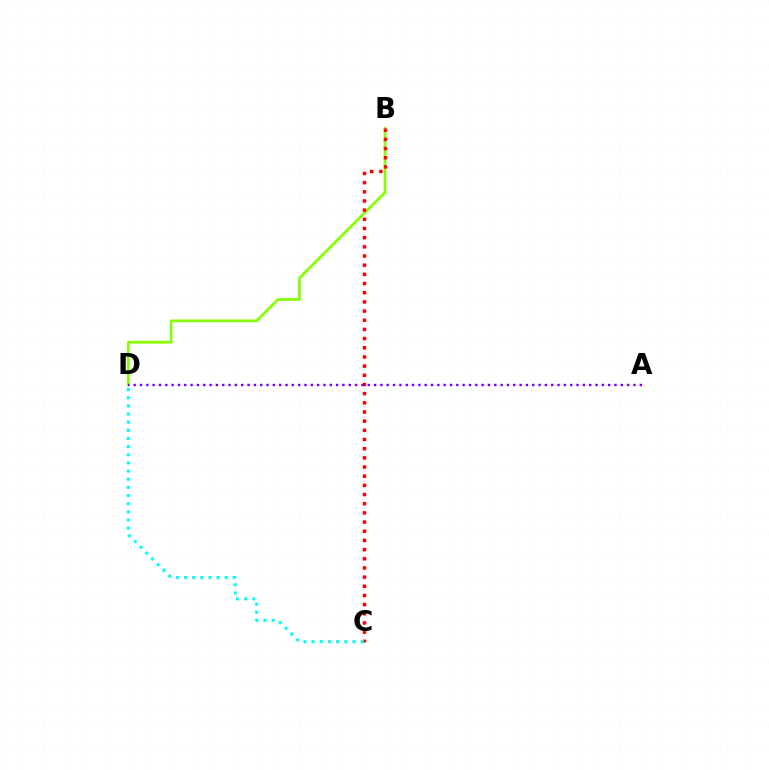{('B', 'D'): [{'color': '#84ff00', 'line_style': 'solid', 'thickness': 1.96}], ('B', 'C'): [{'color': '#ff0000', 'line_style': 'dotted', 'thickness': 2.49}], ('A', 'D'): [{'color': '#7200ff', 'line_style': 'dotted', 'thickness': 1.72}], ('C', 'D'): [{'color': '#00fff6', 'line_style': 'dotted', 'thickness': 2.21}]}